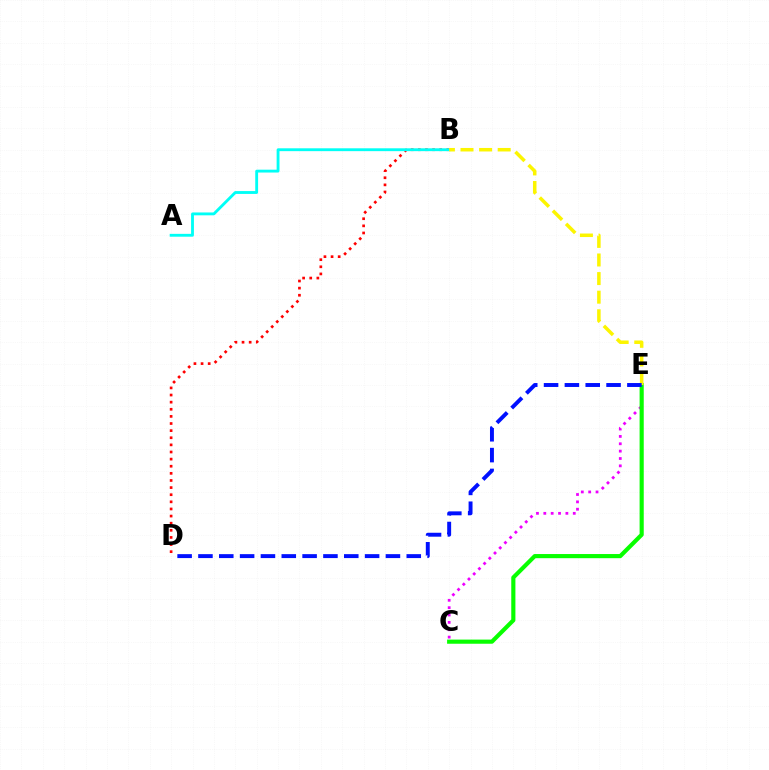{('C', 'E'): [{'color': '#ee00ff', 'line_style': 'dotted', 'thickness': 2.0}, {'color': '#08ff00', 'line_style': 'solid', 'thickness': 2.98}], ('B', 'D'): [{'color': '#ff0000', 'line_style': 'dotted', 'thickness': 1.93}], ('A', 'B'): [{'color': '#00fff6', 'line_style': 'solid', 'thickness': 2.06}], ('B', 'E'): [{'color': '#fcf500', 'line_style': 'dashed', 'thickness': 2.53}], ('D', 'E'): [{'color': '#0010ff', 'line_style': 'dashed', 'thickness': 2.83}]}